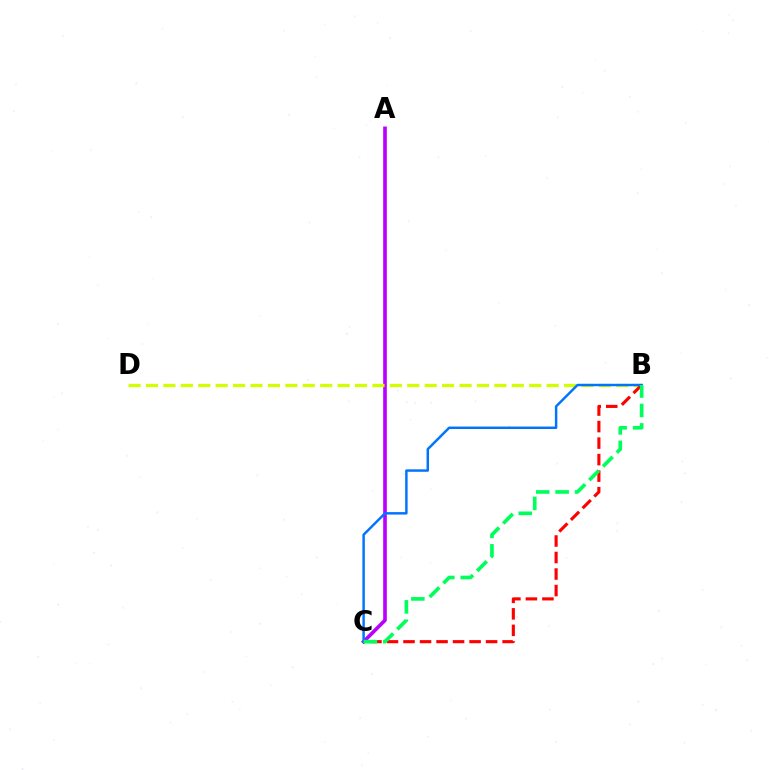{('A', 'C'): [{'color': '#b900ff', 'line_style': 'solid', 'thickness': 2.61}], ('B', 'D'): [{'color': '#d1ff00', 'line_style': 'dashed', 'thickness': 2.37}], ('B', 'C'): [{'color': '#ff0000', 'line_style': 'dashed', 'thickness': 2.24}, {'color': '#0074ff', 'line_style': 'solid', 'thickness': 1.77}, {'color': '#00ff5c', 'line_style': 'dashed', 'thickness': 2.64}]}